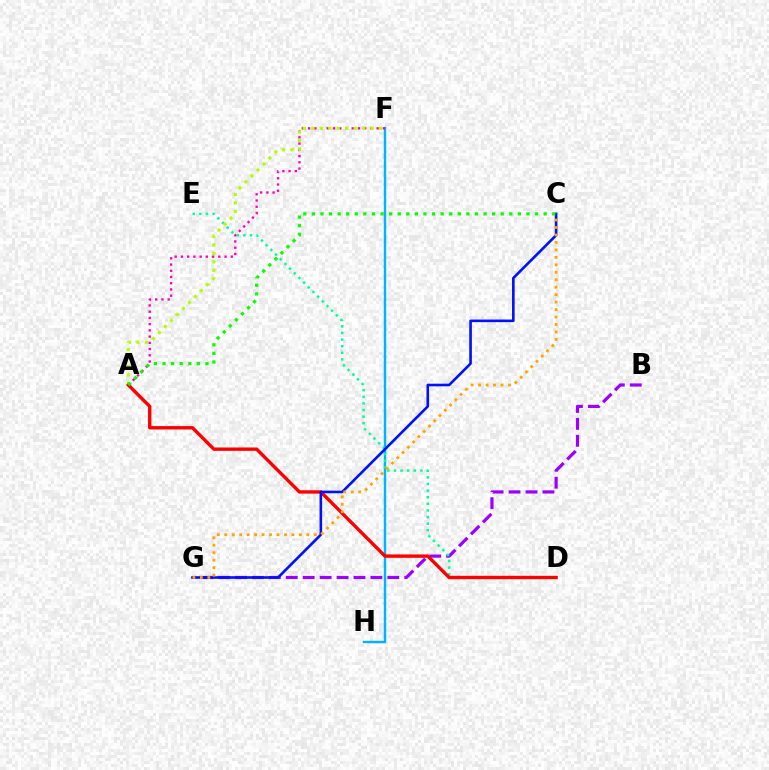{('B', 'G'): [{'color': '#9b00ff', 'line_style': 'dashed', 'thickness': 2.3}], ('F', 'H'): [{'color': '#00b5ff', 'line_style': 'solid', 'thickness': 1.74}], ('A', 'F'): [{'color': '#ff00bd', 'line_style': 'dotted', 'thickness': 1.69}, {'color': '#b3ff00', 'line_style': 'dotted', 'thickness': 2.3}], ('D', 'E'): [{'color': '#00ff9d', 'line_style': 'dotted', 'thickness': 1.8}], ('A', 'D'): [{'color': '#ff0000', 'line_style': 'solid', 'thickness': 2.43}], ('C', 'G'): [{'color': '#0010ff', 'line_style': 'solid', 'thickness': 1.88}, {'color': '#ffa500', 'line_style': 'dotted', 'thickness': 2.03}], ('A', 'C'): [{'color': '#08ff00', 'line_style': 'dotted', 'thickness': 2.33}]}